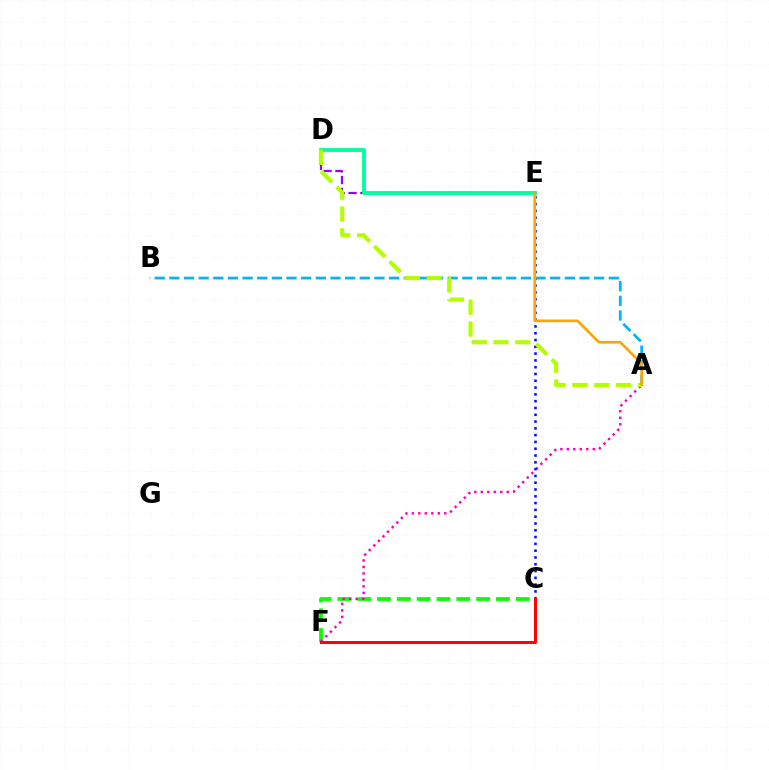{('C', 'F'): [{'color': '#08ff00', 'line_style': 'dashed', 'thickness': 2.69}, {'color': '#ff0000', 'line_style': 'solid', 'thickness': 2.13}], ('D', 'E'): [{'color': '#9b00ff', 'line_style': 'dashed', 'thickness': 1.6}, {'color': '#00ff9d', 'line_style': 'solid', 'thickness': 2.75}], ('A', 'F'): [{'color': '#ff00bd', 'line_style': 'dotted', 'thickness': 1.76}], ('C', 'E'): [{'color': '#0010ff', 'line_style': 'dotted', 'thickness': 1.85}], ('A', 'B'): [{'color': '#00b5ff', 'line_style': 'dashed', 'thickness': 1.99}], ('A', 'D'): [{'color': '#b3ff00', 'line_style': 'dashed', 'thickness': 2.97}], ('A', 'E'): [{'color': '#ffa500', 'line_style': 'solid', 'thickness': 1.92}]}